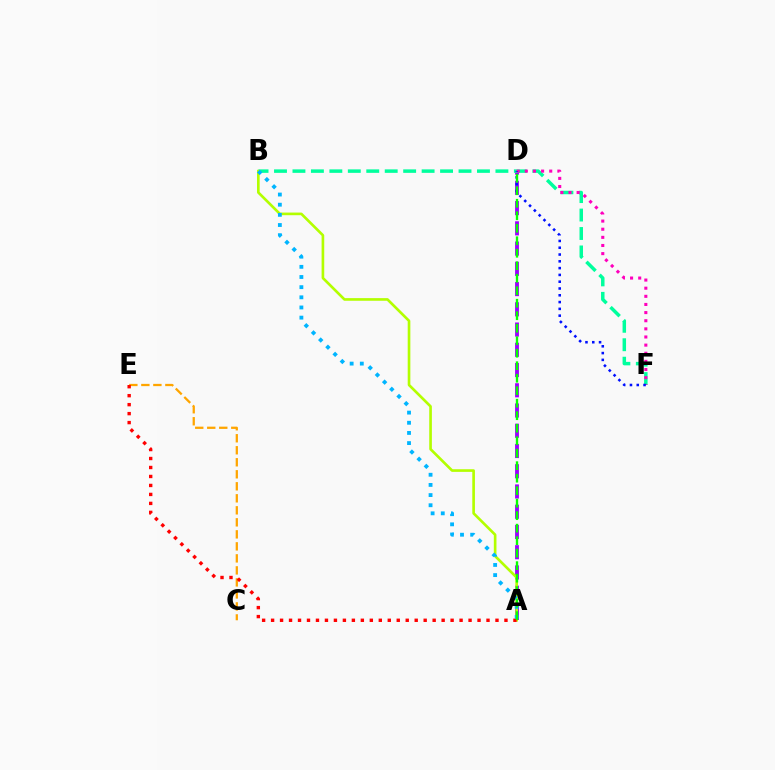{('A', 'D'): [{'color': '#9b00ff', 'line_style': 'dashed', 'thickness': 2.75}, {'color': '#08ff00', 'line_style': 'dashed', 'thickness': 1.7}], ('B', 'F'): [{'color': '#00ff9d', 'line_style': 'dashed', 'thickness': 2.51}], ('A', 'B'): [{'color': '#b3ff00', 'line_style': 'solid', 'thickness': 1.91}, {'color': '#00b5ff', 'line_style': 'dotted', 'thickness': 2.76}], ('C', 'E'): [{'color': '#ffa500', 'line_style': 'dashed', 'thickness': 1.63}], ('D', 'F'): [{'color': '#ff00bd', 'line_style': 'dotted', 'thickness': 2.21}, {'color': '#0010ff', 'line_style': 'dotted', 'thickness': 1.85}], ('A', 'E'): [{'color': '#ff0000', 'line_style': 'dotted', 'thickness': 2.44}]}